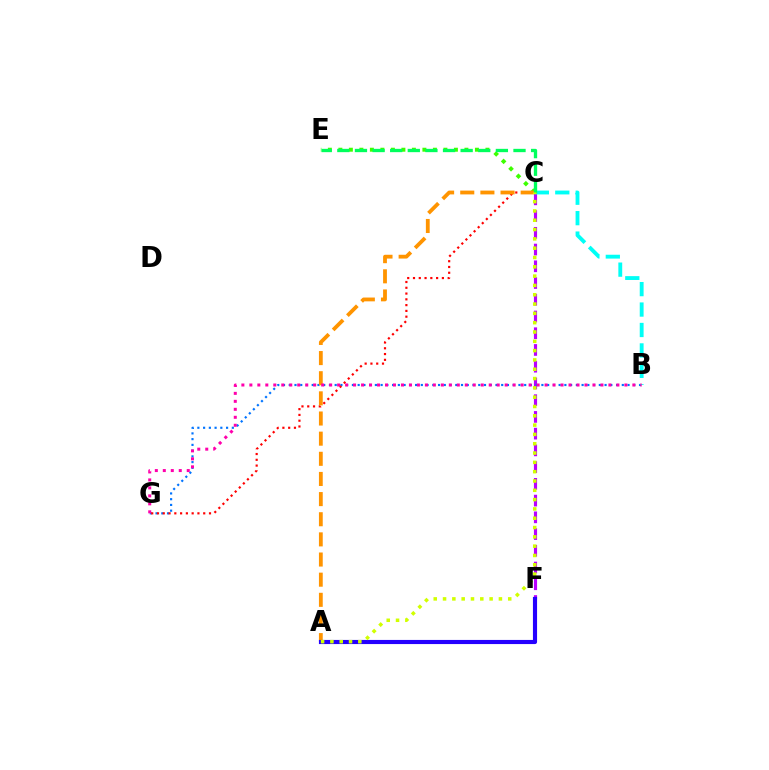{('C', 'E'): [{'color': '#3dff00', 'line_style': 'dotted', 'thickness': 2.85}, {'color': '#00ff5c', 'line_style': 'dashed', 'thickness': 2.39}], ('C', 'F'): [{'color': '#b900ff', 'line_style': 'dashed', 'thickness': 2.27}], ('B', 'G'): [{'color': '#0074ff', 'line_style': 'dotted', 'thickness': 1.56}, {'color': '#ff00ac', 'line_style': 'dotted', 'thickness': 2.17}], ('C', 'G'): [{'color': '#ff0000', 'line_style': 'dotted', 'thickness': 1.57}], ('A', 'C'): [{'color': '#ff9400', 'line_style': 'dashed', 'thickness': 2.74}, {'color': '#d1ff00', 'line_style': 'dotted', 'thickness': 2.53}], ('B', 'C'): [{'color': '#00fff6', 'line_style': 'dashed', 'thickness': 2.78}], ('A', 'F'): [{'color': '#2500ff', 'line_style': 'solid', 'thickness': 2.98}]}